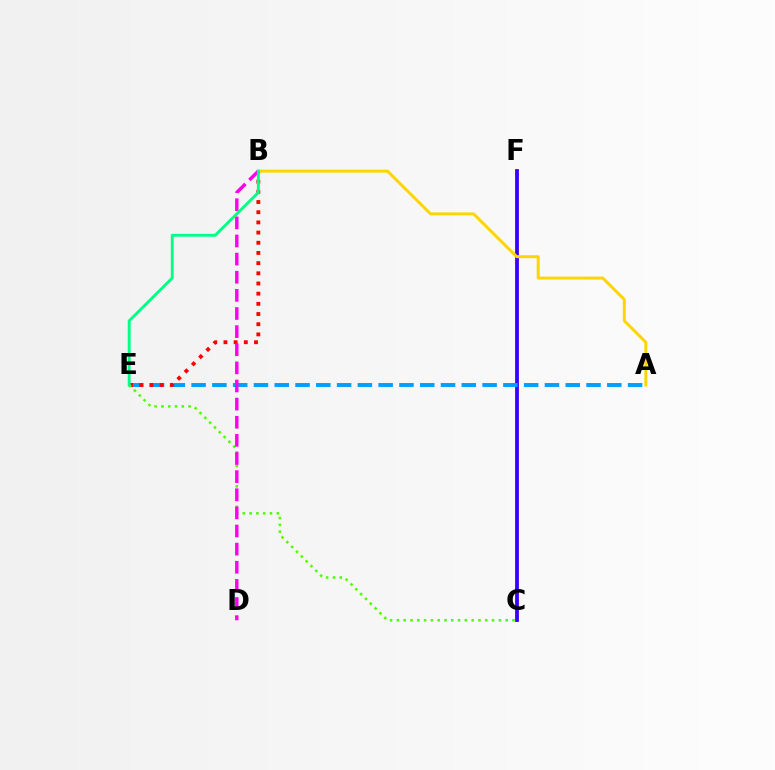{('C', 'F'): [{'color': '#3700ff', 'line_style': 'solid', 'thickness': 2.74}], ('A', 'E'): [{'color': '#009eff', 'line_style': 'dashed', 'thickness': 2.82}], ('B', 'E'): [{'color': '#ff0000', 'line_style': 'dotted', 'thickness': 2.77}, {'color': '#00ff86', 'line_style': 'solid', 'thickness': 2.08}], ('C', 'E'): [{'color': '#4fff00', 'line_style': 'dotted', 'thickness': 1.85}], ('A', 'B'): [{'color': '#ffd500', 'line_style': 'solid', 'thickness': 2.14}], ('B', 'D'): [{'color': '#ff00ed', 'line_style': 'dashed', 'thickness': 2.46}]}